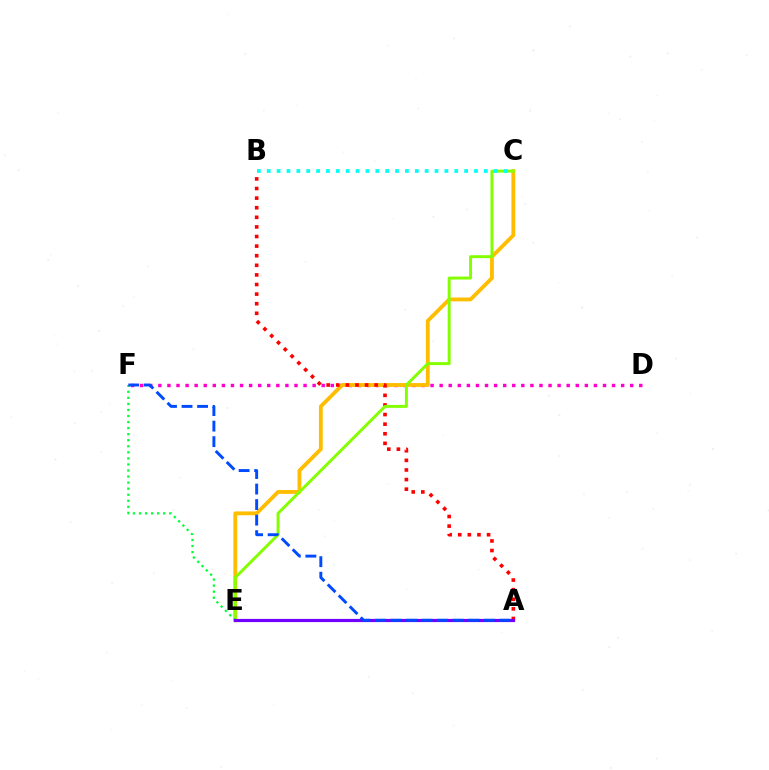{('D', 'F'): [{'color': '#ff00cf', 'line_style': 'dotted', 'thickness': 2.47}], ('C', 'E'): [{'color': '#ffbd00', 'line_style': 'solid', 'thickness': 2.76}, {'color': '#84ff00', 'line_style': 'solid', 'thickness': 2.12}], ('A', 'B'): [{'color': '#ff0000', 'line_style': 'dotted', 'thickness': 2.61}], ('E', 'F'): [{'color': '#00ff39', 'line_style': 'dotted', 'thickness': 1.65}], ('A', 'E'): [{'color': '#7200ff', 'line_style': 'solid', 'thickness': 2.3}], ('B', 'C'): [{'color': '#00fff6', 'line_style': 'dotted', 'thickness': 2.68}], ('A', 'F'): [{'color': '#004bff', 'line_style': 'dashed', 'thickness': 2.11}]}